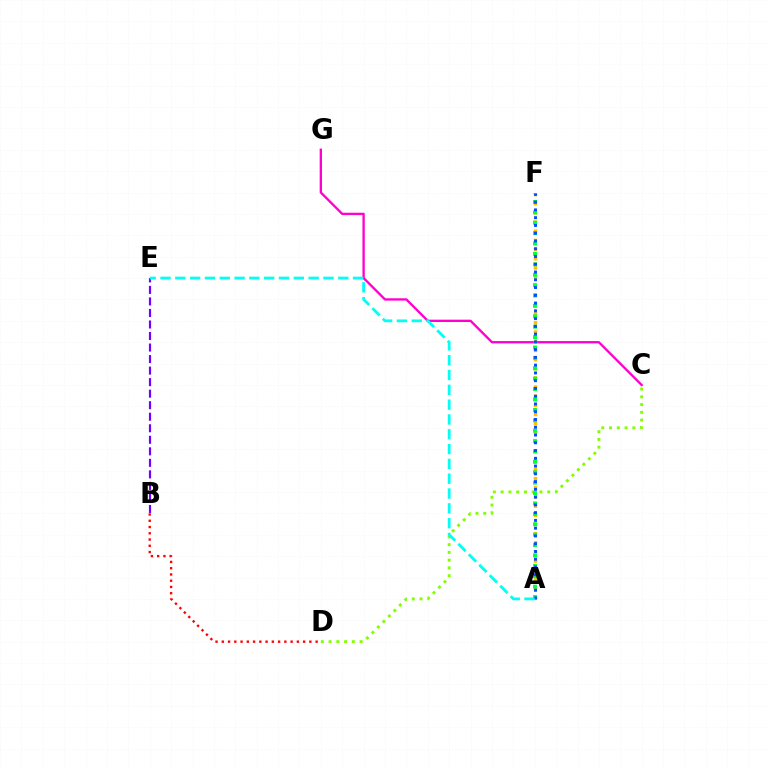{('C', 'G'): [{'color': '#ff00cf', 'line_style': 'solid', 'thickness': 1.68}], ('A', 'F'): [{'color': '#ffbd00', 'line_style': 'dotted', 'thickness': 2.49}, {'color': '#00ff39', 'line_style': 'dotted', 'thickness': 2.83}, {'color': '#004bff', 'line_style': 'dotted', 'thickness': 2.11}], ('B', 'E'): [{'color': '#7200ff', 'line_style': 'dashed', 'thickness': 1.57}], ('C', 'D'): [{'color': '#84ff00', 'line_style': 'dotted', 'thickness': 2.11}], ('B', 'D'): [{'color': '#ff0000', 'line_style': 'dotted', 'thickness': 1.7}], ('A', 'E'): [{'color': '#00fff6', 'line_style': 'dashed', 'thickness': 2.01}]}